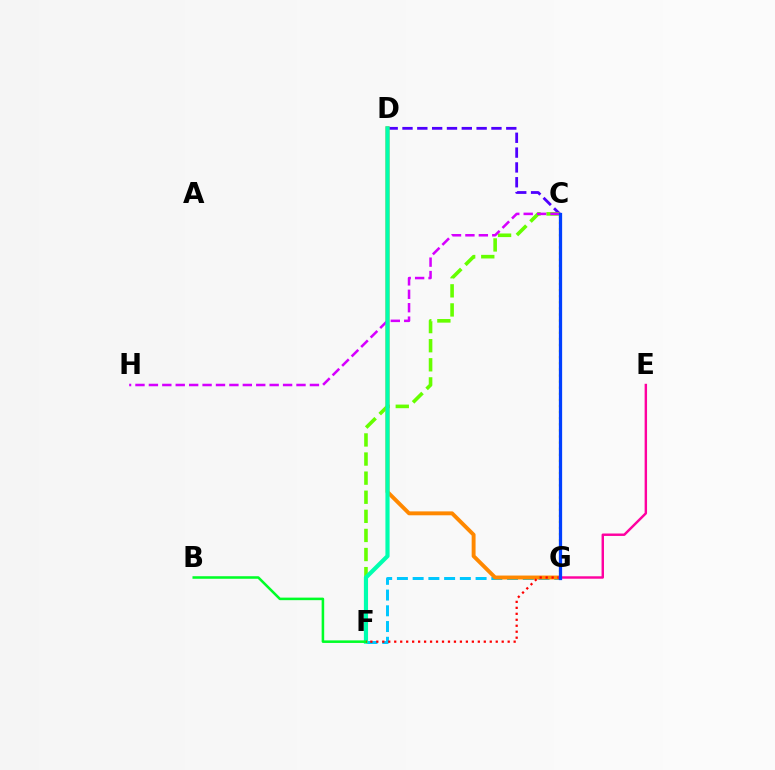{('F', 'G'): [{'color': '#00c7ff', 'line_style': 'dashed', 'thickness': 2.14}, {'color': '#ff0000', 'line_style': 'dotted', 'thickness': 1.62}], ('C', 'D'): [{'color': '#4f00ff', 'line_style': 'dashed', 'thickness': 2.01}], ('C', 'F'): [{'color': '#66ff00', 'line_style': 'dashed', 'thickness': 2.59}], ('D', 'G'): [{'color': '#ff8800', 'line_style': 'solid', 'thickness': 2.81}], ('C', 'H'): [{'color': '#d600ff', 'line_style': 'dashed', 'thickness': 1.82}], ('D', 'F'): [{'color': '#00ffaf', 'line_style': 'solid', 'thickness': 3.0}], ('B', 'F'): [{'color': '#00ff27', 'line_style': 'solid', 'thickness': 1.83}], ('C', 'G'): [{'color': '#eeff00', 'line_style': 'dotted', 'thickness': 1.66}, {'color': '#003fff', 'line_style': 'solid', 'thickness': 2.35}], ('E', 'G'): [{'color': '#ff00a0', 'line_style': 'solid', 'thickness': 1.75}]}